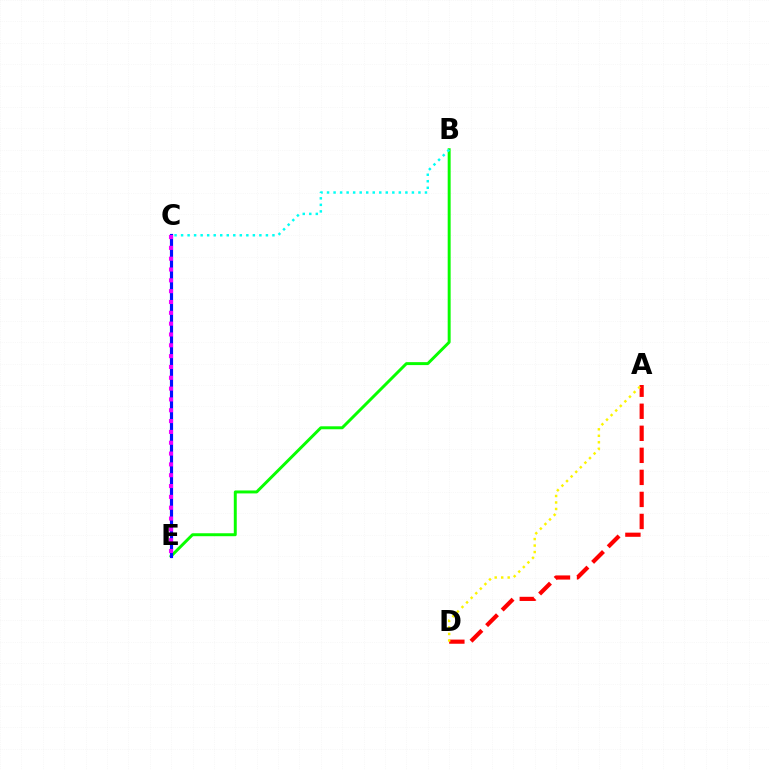{('B', 'E'): [{'color': '#08ff00', 'line_style': 'solid', 'thickness': 2.12}], ('C', 'E'): [{'color': '#0010ff', 'line_style': 'solid', 'thickness': 2.28}, {'color': '#ee00ff', 'line_style': 'dotted', 'thickness': 2.94}], ('A', 'D'): [{'color': '#ff0000', 'line_style': 'dashed', 'thickness': 2.99}, {'color': '#fcf500', 'line_style': 'dotted', 'thickness': 1.76}], ('B', 'C'): [{'color': '#00fff6', 'line_style': 'dotted', 'thickness': 1.77}]}